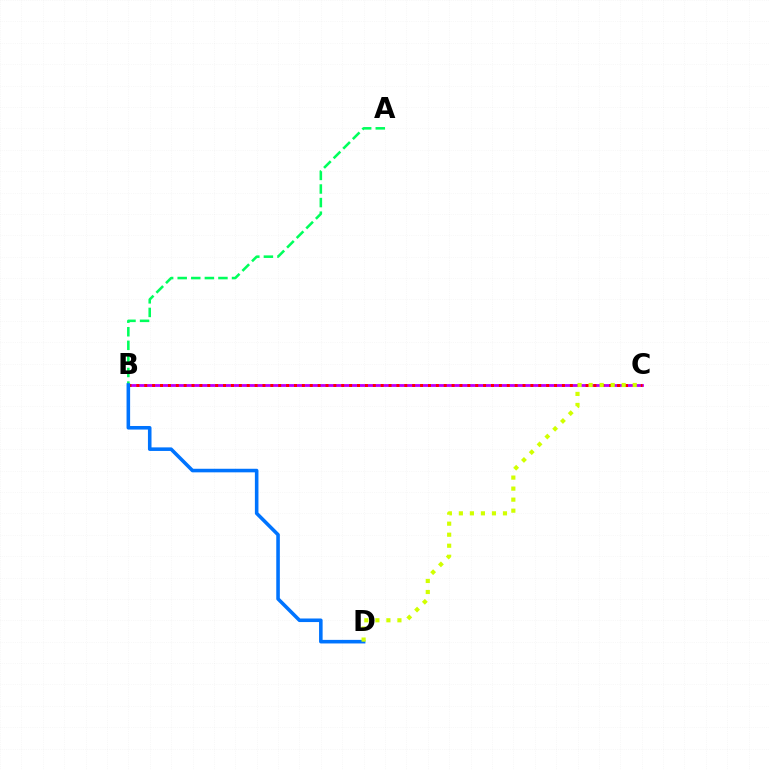{('B', 'C'): [{'color': '#b900ff', 'line_style': 'solid', 'thickness': 2.02}, {'color': '#ff0000', 'line_style': 'dotted', 'thickness': 2.14}], ('A', 'B'): [{'color': '#00ff5c', 'line_style': 'dashed', 'thickness': 1.84}], ('B', 'D'): [{'color': '#0074ff', 'line_style': 'solid', 'thickness': 2.57}], ('C', 'D'): [{'color': '#d1ff00', 'line_style': 'dotted', 'thickness': 3.0}]}